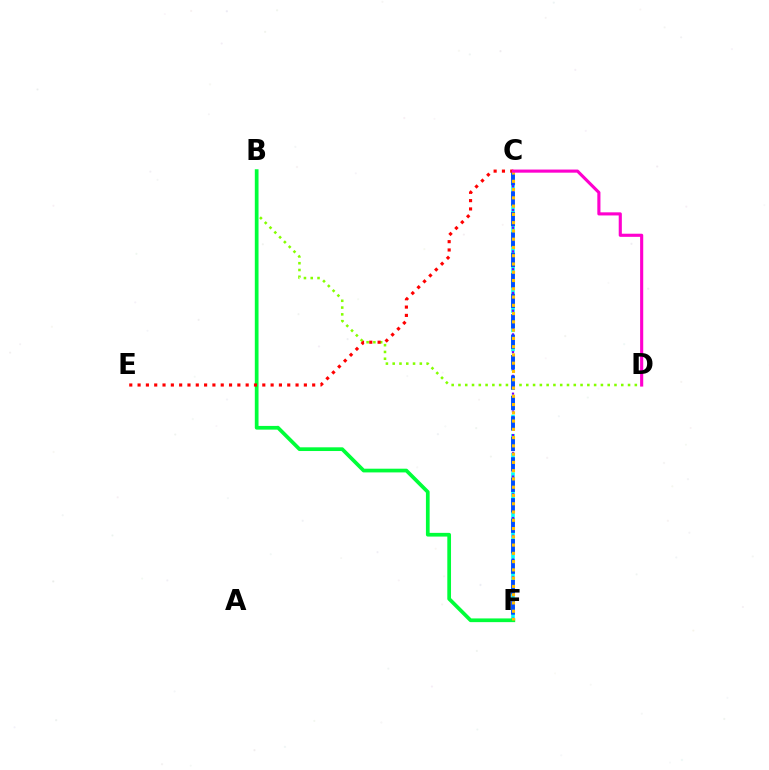{('C', 'F'): [{'color': '#00fff6', 'line_style': 'dashed', 'thickness': 2.61}, {'color': '#7200ff', 'line_style': 'dotted', 'thickness': 1.61}, {'color': '#004bff', 'line_style': 'dashed', 'thickness': 2.78}, {'color': '#ffbd00', 'line_style': 'dotted', 'thickness': 2.25}], ('B', 'D'): [{'color': '#84ff00', 'line_style': 'dotted', 'thickness': 1.84}], ('B', 'F'): [{'color': '#00ff39', 'line_style': 'solid', 'thickness': 2.67}], ('C', 'E'): [{'color': '#ff0000', 'line_style': 'dotted', 'thickness': 2.26}], ('C', 'D'): [{'color': '#ff00cf', 'line_style': 'solid', 'thickness': 2.25}]}